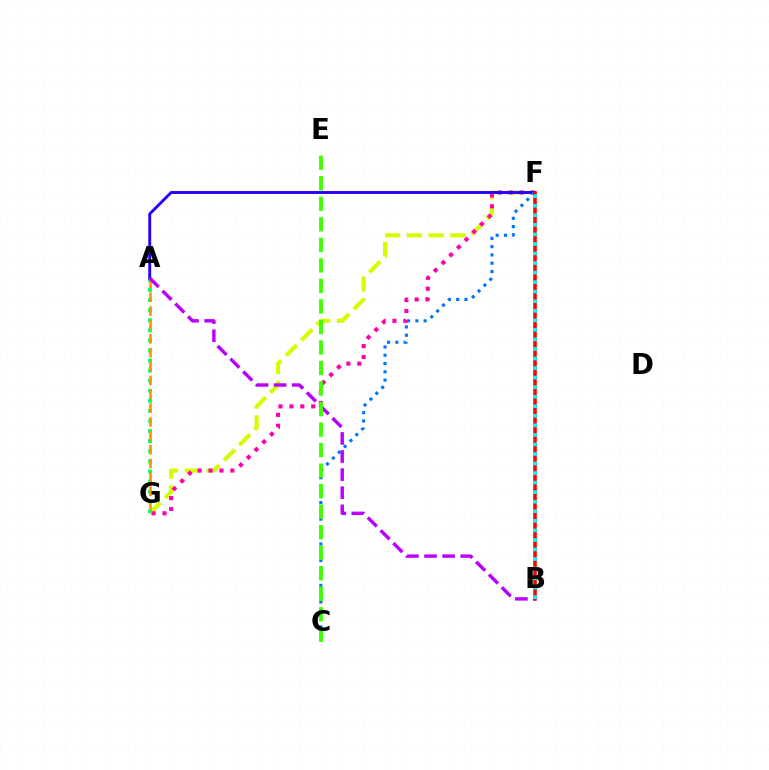{('F', 'G'): [{'color': '#d1ff00', 'line_style': 'dashed', 'thickness': 2.95}, {'color': '#ff00ac', 'line_style': 'dotted', 'thickness': 2.96}], ('A', 'G'): [{'color': '#00ff5c', 'line_style': 'dotted', 'thickness': 2.74}, {'color': '#ff9400', 'line_style': 'dashed', 'thickness': 1.88}], ('A', 'F'): [{'color': '#2500ff', 'line_style': 'solid', 'thickness': 2.08}], ('C', 'F'): [{'color': '#0074ff', 'line_style': 'dotted', 'thickness': 2.25}], ('B', 'F'): [{'color': '#ff0000', 'line_style': 'solid', 'thickness': 2.54}, {'color': '#00fff6', 'line_style': 'dotted', 'thickness': 2.59}], ('A', 'B'): [{'color': '#b900ff', 'line_style': 'dashed', 'thickness': 2.46}], ('C', 'E'): [{'color': '#3dff00', 'line_style': 'dashed', 'thickness': 2.79}]}